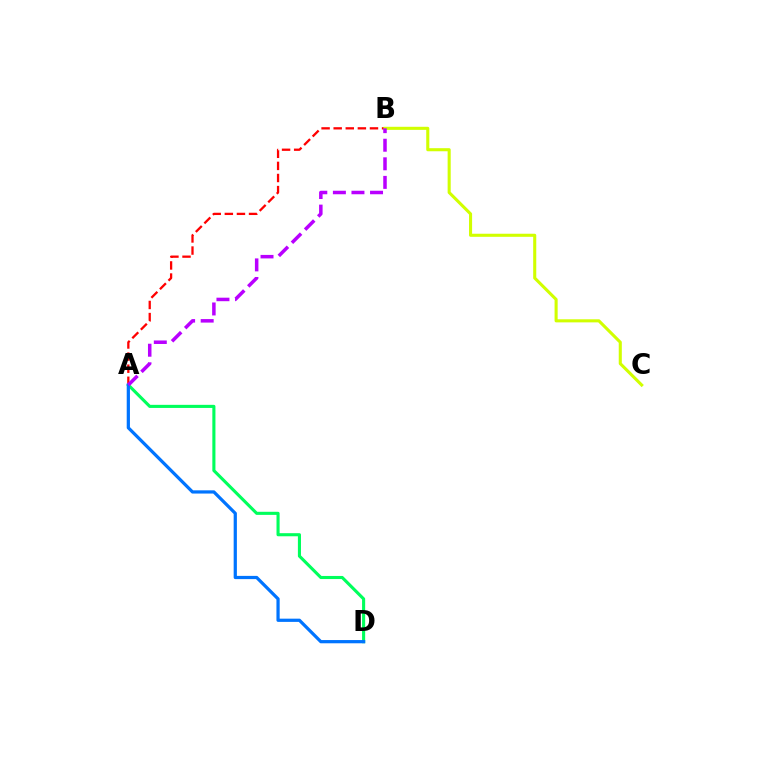{('A', 'B'): [{'color': '#ff0000', 'line_style': 'dashed', 'thickness': 1.64}, {'color': '#b900ff', 'line_style': 'dashed', 'thickness': 2.52}], ('A', 'D'): [{'color': '#00ff5c', 'line_style': 'solid', 'thickness': 2.23}, {'color': '#0074ff', 'line_style': 'solid', 'thickness': 2.32}], ('B', 'C'): [{'color': '#d1ff00', 'line_style': 'solid', 'thickness': 2.22}]}